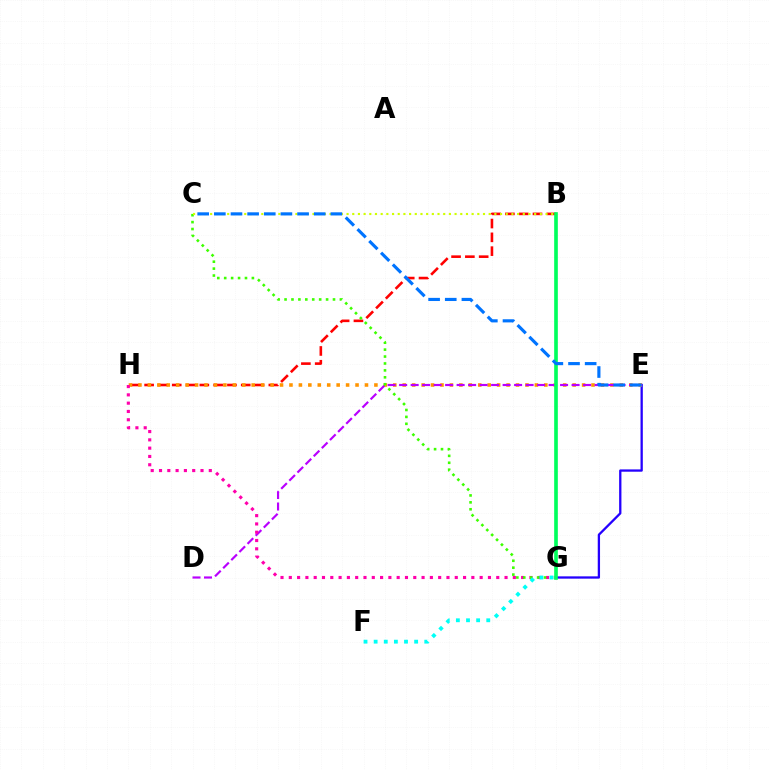{('B', 'H'): [{'color': '#ff0000', 'line_style': 'dashed', 'thickness': 1.87}], ('E', 'G'): [{'color': '#2500ff', 'line_style': 'solid', 'thickness': 1.65}], ('E', 'H'): [{'color': '#ff9400', 'line_style': 'dotted', 'thickness': 2.56}], ('D', 'E'): [{'color': '#b900ff', 'line_style': 'dashed', 'thickness': 1.56}], ('G', 'H'): [{'color': '#ff00ac', 'line_style': 'dotted', 'thickness': 2.25}], ('C', 'G'): [{'color': '#3dff00', 'line_style': 'dotted', 'thickness': 1.88}], ('B', 'C'): [{'color': '#d1ff00', 'line_style': 'dotted', 'thickness': 1.54}], ('F', 'G'): [{'color': '#00fff6', 'line_style': 'dotted', 'thickness': 2.75}], ('B', 'G'): [{'color': '#00ff5c', 'line_style': 'solid', 'thickness': 2.63}], ('C', 'E'): [{'color': '#0074ff', 'line_style': 'dashed', 'thickness': 2.26}]}